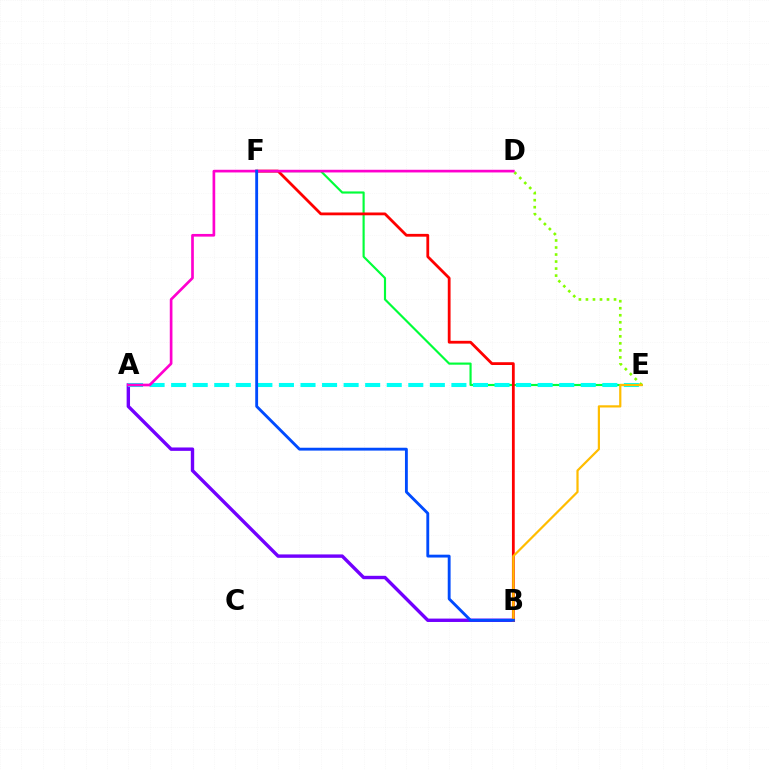{('A', 'B'): [{'color': '#7200ff', 'line_style': 'solid', 'thickness': 2.44}], ('D', 'E'): [{'color': '#84ff00', 'line_style': 'dotted', 'thickness': 1.91}], ('E', 'F'): [{'color': '#00ff39', 'line_style': 'solid', 'thickness': 1.55}], ('A', 'E'): [{'color': '#00fff6', 'line_style': 'dashed', 'thickness': 2.93}], ('B', 'F'): [{'color': '#ff0000', 'line_style': 'solid', 'thickness': 2.01}, {'color': '#004bff', 'line_style': 'solid', 'thickness': 2.06}], ('B', 'E'): [{'color': '#ffbd00', 'line_style': 'solid', 'thickness': 1.6}], ('A', 'D'): [{'color': '#ff00cf', 'line_style': 'solid', 'thickness': 1.93}]}